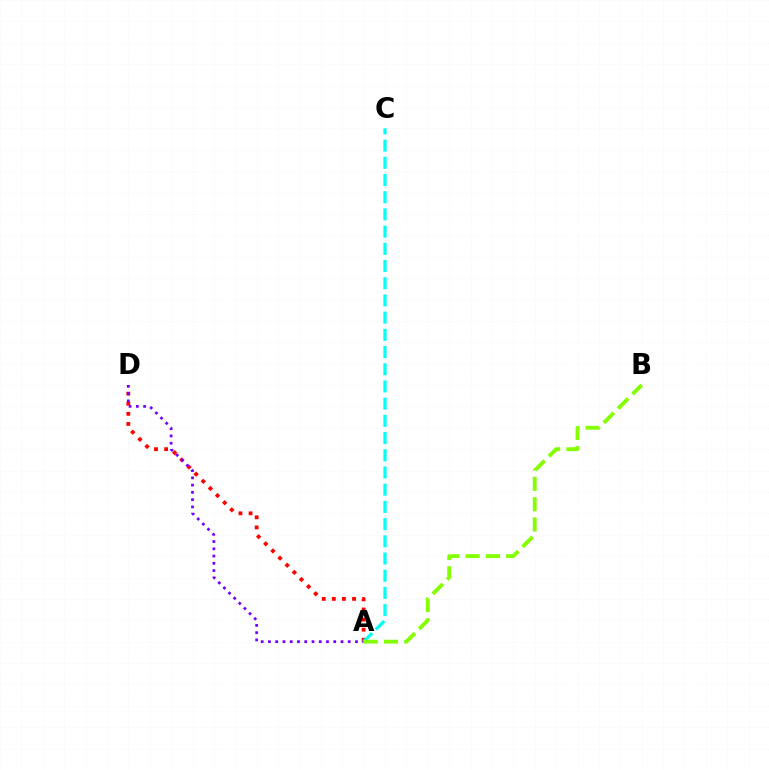{('A', 'D'): [{'color': '#ff0000', 'line_style': 'dotted', 'thickness': 2.74}, {'color': '#7200ff', 'line_style': 'dotted', 'thickness': 1.97}], ('A', 'C'): [{'color': '#00fff6', 'line_style': 'dashed', 'thickness': 2.34}], ('A', 'B'): [{'color': '#84ff00', 'line_style': 'dashed', 'thickness': 2.76}]}